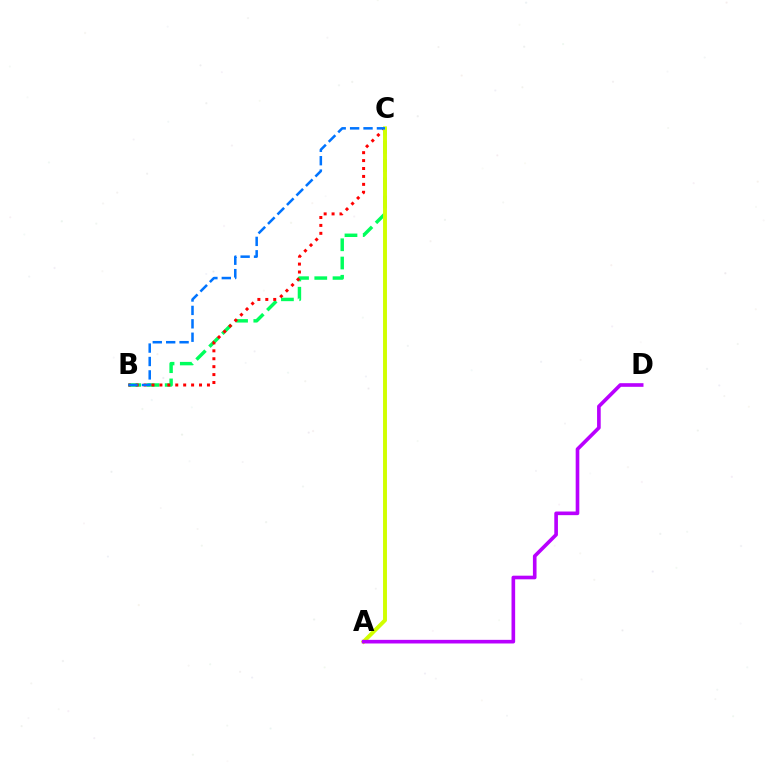{('B', 'C'): [{'color': '#00ff5c', 'line_style': 'dashed', 'thickness': 2.48}, {'color': '#ff0000', 'line_style': 'dotted', 'thickness': 2.15}, {'color': '#0074ff', 'line_style': 'dashed', 'thickness': 1.82}], ('A', 'C'): [{'color': '#d1ff00', 'line_style': 'solid', 'thickness': 2.82}], ('A', 'D'): [{'color': '#b900ff', 'line_style': 'solid', 'thickness': 2.62}]}